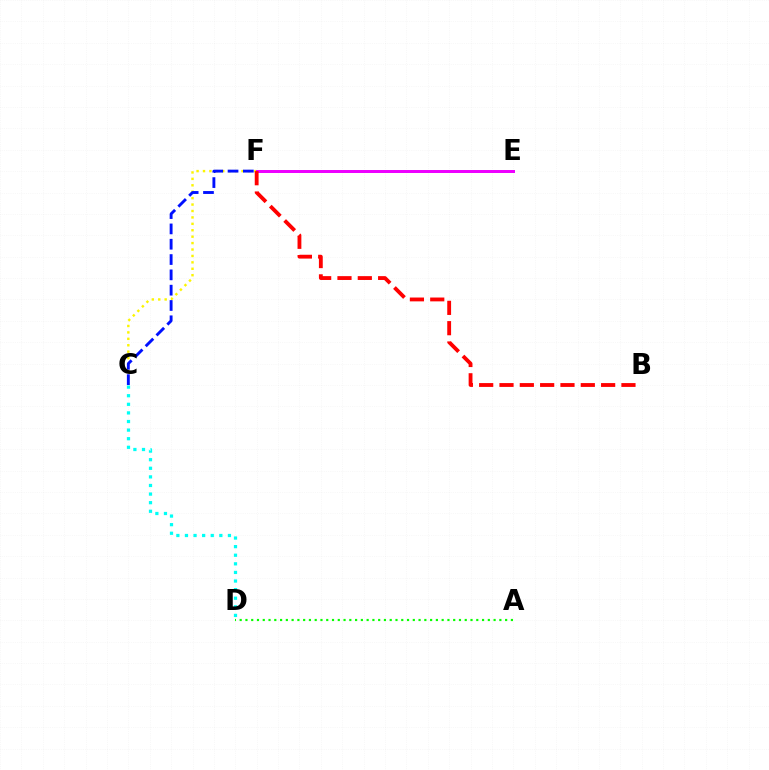{('C', 'F'): [{'color': '#fcf500', 'line_style': 'dotted', 'thickness': 1.74}, {'color': '#0010ff', 'line_style': 'dashed', 'thickness': 2.08}], ('E', 'F'): [{'color': '#ee00ff', 'line_style': 'solid', 'thickness': 2.15}], ('C', 'D'): [{'color': '#00fff6', 'line_style': 'dotted', 'thickness': 2.34}], ('A', 'D'): [{'color': '#08ff00', 'line_style': 'dotted', 'thickness': 1.57}], ('B', 'F'): [{'color': '#ff0000', 'line_style': 'dashed', 'thickness': 2.76}]}